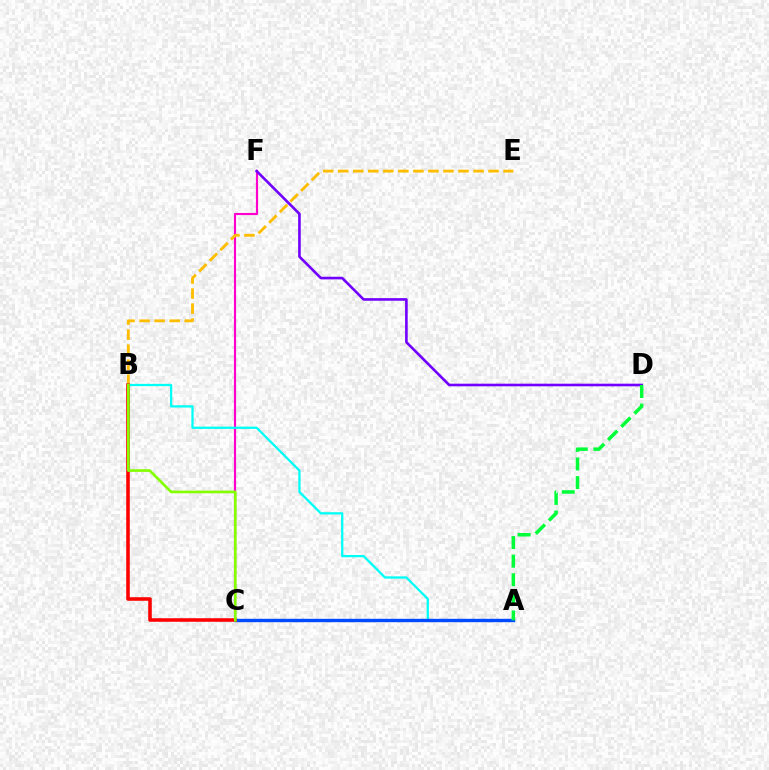{('C', 'F'): [{'color': '#ff00cf', 'line_style': 'solid', 'thickness': 1.55}], ('B', 'E'): [{'color': '#ffbd00', 'line_style': 'dashed', 'thickness': 2.04}], ('A', 'B'): [{'color': '#00fff6', 'line_style': 'solid', 'thickness': 1.65}], ('A', 'C'): [{'color': '#004bff', 'line_style': 'solid', 'thickness': 2.45}], ('D', 'F'): [{'color': '#7200ff', 'line_style': 'solid', 'thickness': 1.88}], ('A', 'D'): [{'color': '#00ff39', 'line_style': 'dashed', 'thickness': 2.53}], ('B', 'C'): [{'color': '#ff0000', 'line_style': 'solid', 'thickness': 2.57}, {'color': '#84ff00', 'line_style': 'solid', 'thickness': 1.92}]}